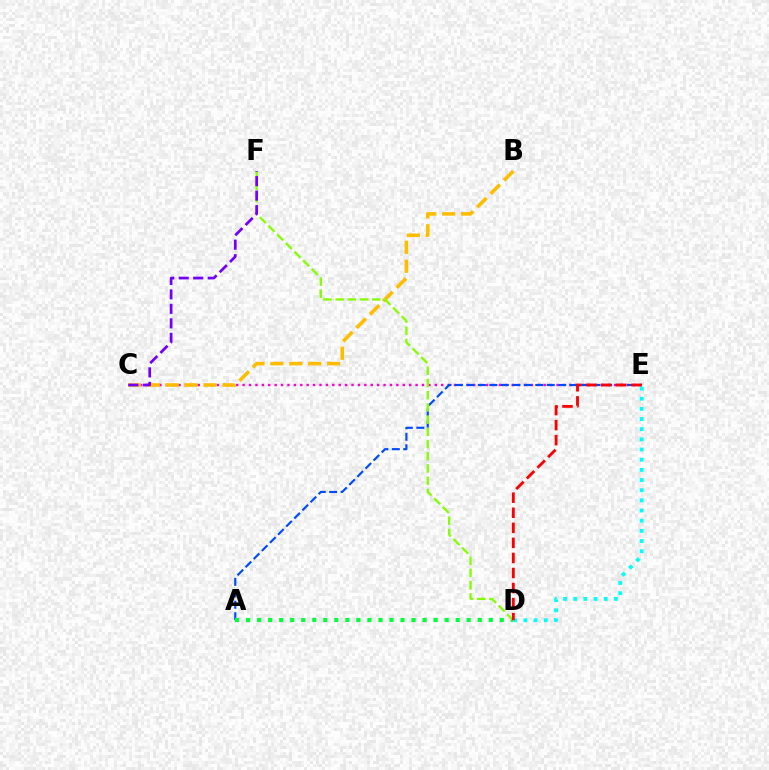{('C', 'E'): [{'color': '#ff00cf', 'line_style': 'dotted', 'thickness': 1.74}], ('A', 'E'): [{'color': '#004bff', 'line_style': 'dashed', 'thickness': 1.56}], ('D', 'E'): [{'color': '#00fff6', 'line_style': 'dotted', 'thickness': 2.76}, {'color': '#ff0000', 'line_style': 'dashed', 'thickness': 2.04}], ('B', 'C'): [{'color': '#ffbd00', 'line_style': 'dashed', 'thickness': 2.57}], ('A', 'D'): [{'color': '#00ff39', 'line_style': 'dotted', 'thickness': 3.0}], ('D', 'F'): [{'color': '#84ff00', 'line_style': 'dashed', 'thickness': 1.66}], ('C', 'F'): [{'color': '#7200ff', 'line_style': 'dashed', 'thickness': 1.97}]}